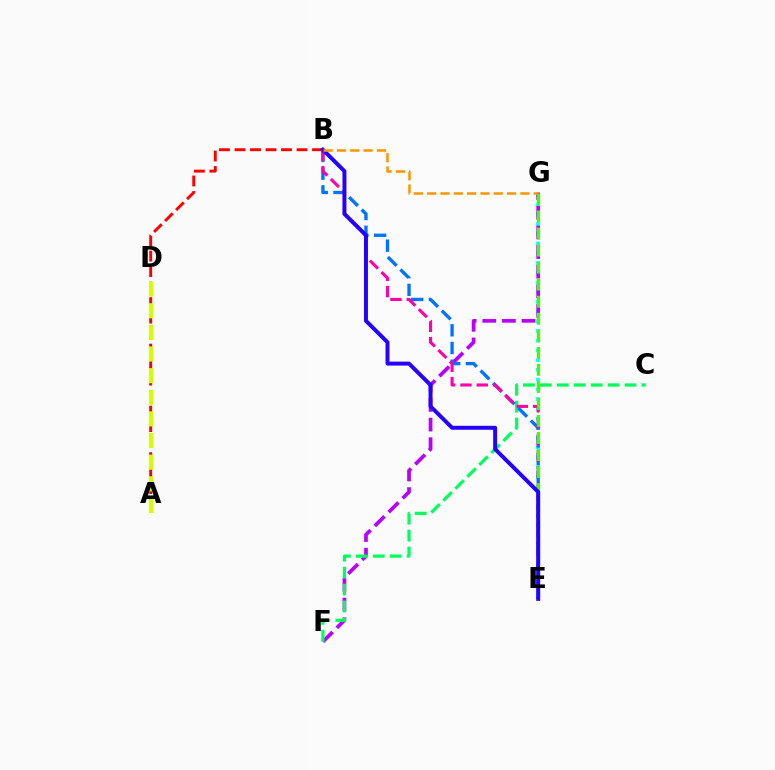{('A', 'B'): [{'color': '#ff0000', 'line_style': 'dashed', 'thickness': 2.11}], ('E', 'G'): [{'color': '#00fff6', 'line_style': 'dotted', 'thickness': 2.64}, {'color': '#3dff00', 'line_style': 'dashed', 'thickness': 2.32}], ('F', 'G'): [{'color': '#b900ff', 'line_style': 'dashed', 'thickness': 2.67}], ('C', 'F'): [{'color': '#00ff5c', 'line_style': 'dashed', 'thickness': 2.3}], ('B', 'E'): [{'color': '#0074ff', 'line_style': 'dashed', 'thickness': 2.41}, {'color': '#ff00ac', 'line_style': 'dashed', 'thickness': 2.21}, {'color': '#2500ff', 'line_style': 'solid', 'thickness': 2.85}], ('A', 'D'): [{'color': '#d1ff00', 'line_style': 'dashed', 'thickness': 2.94}], ('B', 'G'): [{'color': '#ff9400', 'line_style': 'dashed', 'thickness': 1.81}]}